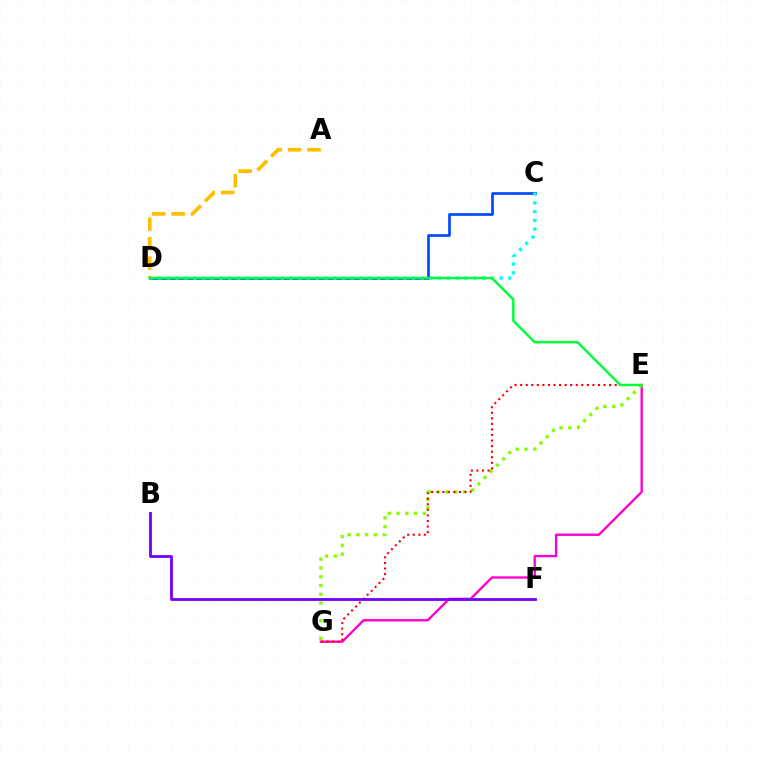{('E', 'G'): [{'color': '#ff00cf', 'line_style': 'solid', 'thickness': 1.7}, {'color': '#84ff00', 'line_style': 'dotted', 'thickness': 2.39}, {'color': '#ff0000', 'line_style': 'dotted', 'thickness': 1.51}], ('C', 'D'): [{'color': '#004bff', 'line_style': 'solid', 'thickness': 1.96}, {'color': '#00fff6', 'line_style': 'dotted', 'thickness': 2.38}], ('A', 'D'): [{'color': '#ffbd00', 'line_style': 'dashed', 'thickness': 2.64}], ('D', 'E'): [{'color': '#00ff39', 'line_style': 'solid', 'thickness': 1.77}], ('B', 'F'): [{'color': '#7200ff', 'line_style': 'solid', 'thickness': 2.02}]}